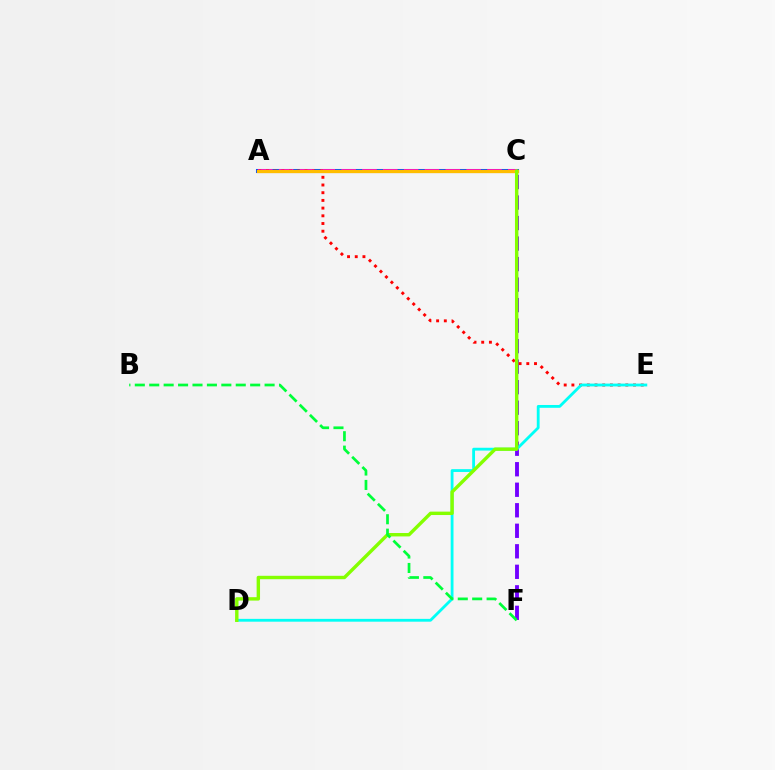{('C', 'F'): [{'color': '#7200ff', 'line_style': 'dashed', 'thickness': 2.79}], ('A', 'C'): [{'color': '#004bff', 'line_style': 'solid', 'thickness': 2.91}, {'color': '#ff00cf', 'line_style': 'dashed', 'thickness': 2.83}, {'color': '#ffbd00', 'line_style': 'solid', 'thickness': 2.36}], ('A', 'E'): [{'color': '#ff0000', 'line_style': 'dotted', 'thickness': 2.09}], ('D', 'E'): [{'color': '#00fff6', 'line_style': 'solid', 'thickness': 2.03}], ('C', 'D'): [{'color': '#84ff00', 'line_style': 'solid', 'thickness': 2.45}], ('B', 'F'): [{'color': '#00ff39', 'line_style': 'dashed', 'thickness': 1.96}]}